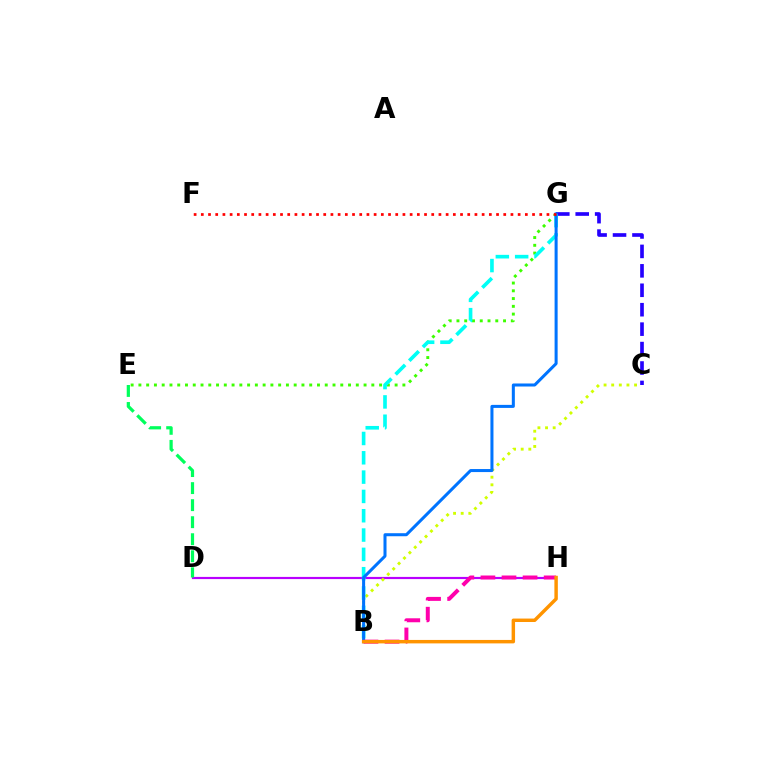{('D', 'H'): [{'color': '#b900ff', 'line_style': 'solid', 'thickness': 1.57}], ('C', 'G'): [{'color': '#2500ff', 'line_style': 'dashed', 'thickness': 2.64}], ('B', 'C'): [{'color': '#d1ff00', 'line_style': 'dotted', 'thickness': 2.07}], ('D', 'E'): [{'color': '#00ff5c', 'line_style': 'dashed', 'thickness': 2.31}], ('E', 'G'): [{'color': '#3dff00', 'line_style': 'dotted', 'thickness': 2.11}], ('B', 'G'): [{'color': '#00fff6', 'line_style': 'dashed', 'thickness': 2.62}, {'color': '#0074ff', 'line_style': 'solid', 'thickness': 2.18}], ('F', 'G'): [{'color': '#ff0000', 'line_style': 'dotted', 'thickness': 1.96}], ('B', 'H'): [{'color': '#ff00ac', 'line_style': 'dashed', 'thickness': 2.86}, {'color': '#ff9400', 'line_style': 'solid', 'thickness': 2.48}]}